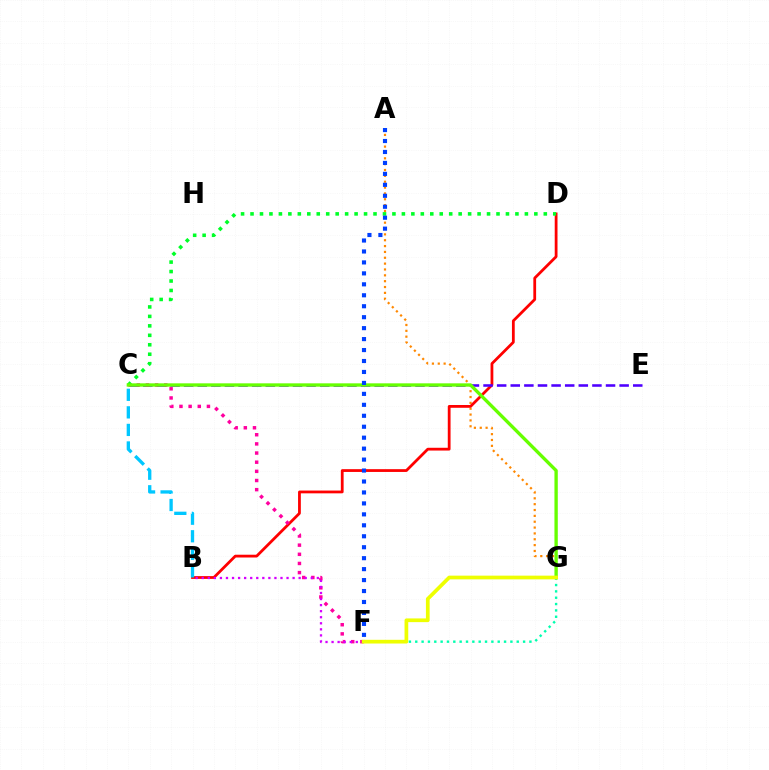{('A', 'G'): [{'color': '#ff8800', 'line_style': 'dotted', 'thickness': 1.59}], ('B', 'D'): [{'color': '#ff0000', 'line_style': 'solid', 'thickness': 2.0}], ('C', 'E'): [{'color': '#4f00ff', 'line_style': 'dashed', 'thickness': 1.85}], ('C', 'F'): [{'color': '#ff00a0', 'line_style': 'dotted', 'thickness': 2.49}], ('F', 'G'): [{'color': '#00ffaf', 'line_style': 'dotted', 'thickness': 1.72}, {'color': '#eeff00', 'line_style': 'solid', 'thickness': 2.67}], ('C', 'D'): [{'color': '#00ff27', 'line_style': 'dotted', 'thickness': 2.57}], ('C', 'G'): [{'color': '#66ff00', 'line_style': 'solid', 'thickness': 2.41}], ('B', 'F'): [{'color': '#d600ff', 'line_style': 'dotted', 'thickness': 1.65}], ('A', 'F'): [{'color': '#003fff', 'line_style': 'dotted', 'thickness': 2.98}], ('B', 'C'): [{'color': '#00c7ff', 'line_style': 'dashed', 'thickness': 2.38}]}